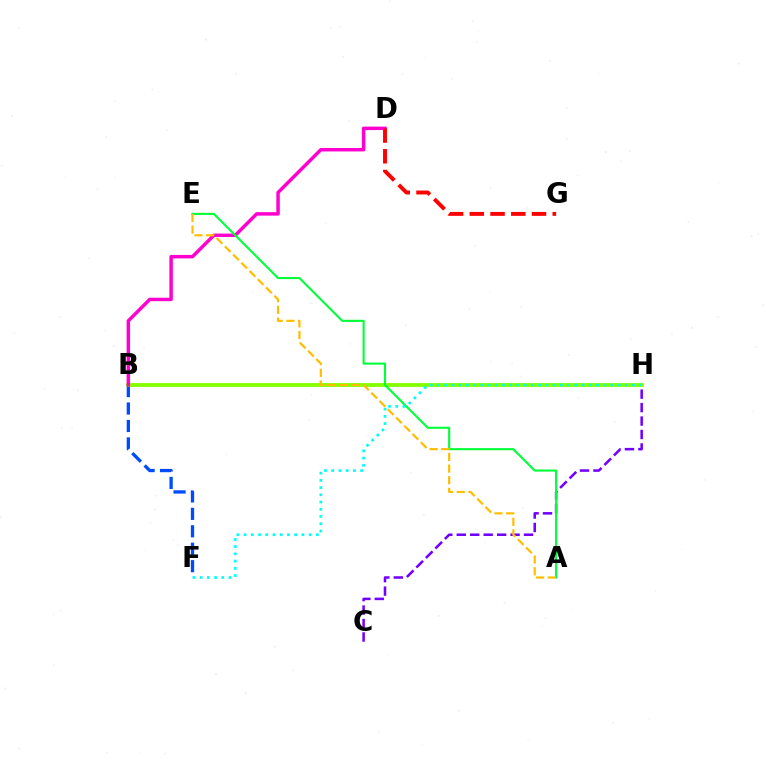{('B', 'F'): [{'color': '#004bff', 'line_style': 'dashed', 'thickness': 2.37}], ('C', 'H'): [{'color': '#7200ff', 'line_style': 'dashed', 'thickness': 1.83}], ('B', 'H'): [{'color': '#84ff00', 'line_style': 'solid', 'thickness': 2.76}], ('B', 'D'): [{'color': '#ff00cf', 'line_style': 'solid', 'thickness': 2.49}], ('A', 'E'): [{'color': '#00ff39', 'line_style': 'solid', 'thickness': 1.52}, {'color': '#ffbd00', 'line_style': 'dashed', 'thickness': 1.58}], ('F', 'H'): [{'color': '#00fff6', 'line_style': 'dotted', 'thickness': 1.96}], ('D', 'G'): [{'color': '#ff0000', 'line_style': 'dashed', 'thickness': 2.82}]}